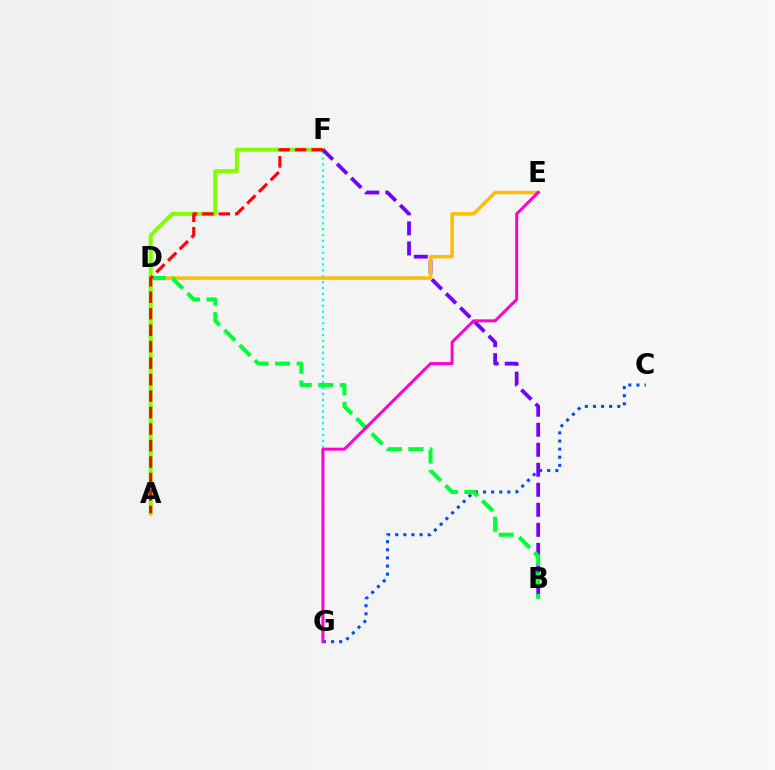{('A', 'F'): [{'color': '#84ff00', 'line_style': 'solid', 'thickness': 2.9}, {'color': '#ff0000', 'line_style': 'dashed', 'thickness': 2.24}], ('F', 'G'): [{'color': '#00fff6', 'line_style': 'dotted', 'thickness': 1.6}], ('C', 'G'): [{'color': '#004bff', 'line_style': 'dotted', 'thickness': 2.2}], ('B', 'F'): [{'color': '#7200ff', 'line_style': 'dashed', 'thickness': 2.72}], ('D', 'E'): [{'color': '#ffbd00', 'line_style': 'solid', 'thickness': 2.51}], ('B', 'D'): [{'color': '#00ff39', 'line_style': 'dashed', 'thickness': 2.92}], ('E', 'G'): [{'color': '#ff00cf', 'line_style': 'solid', 'thickness': 2.17}]}